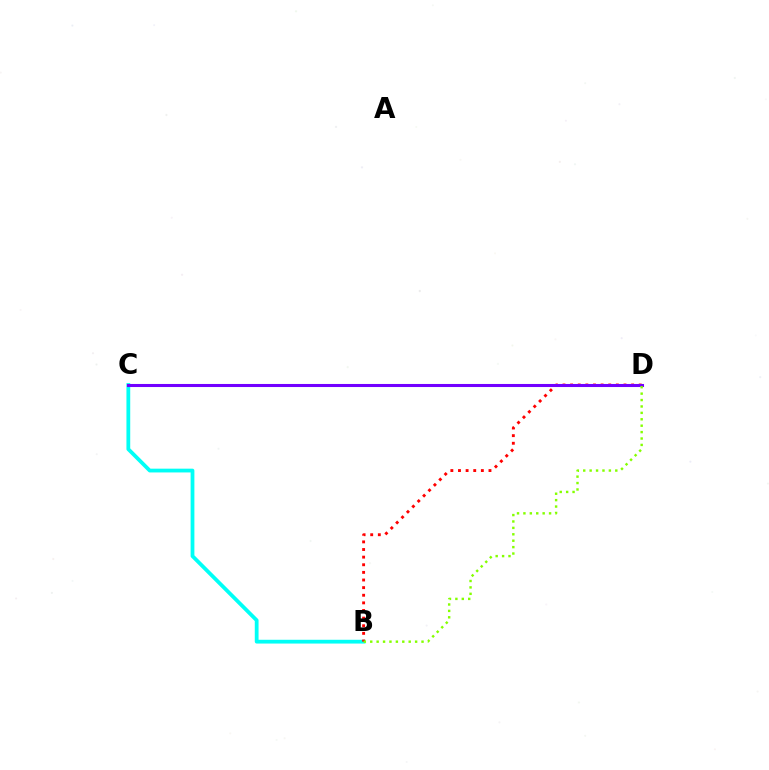{('B', 'C'): [{'color': '#00fff6', 'line_style': 'solid', 'thickness': 2.72}], ('B', 'D'): [{'color': '#ff0000', 'line_style': 'dotted', 'thickness': 2.07}, {'color': '#84ff00', 'line_style': 'dotted', 'thickness': 1.74}], ('C', 'D'): [{'color': '#7200ff', 'line_style': 'solid', 'thickness': 2.2}]}